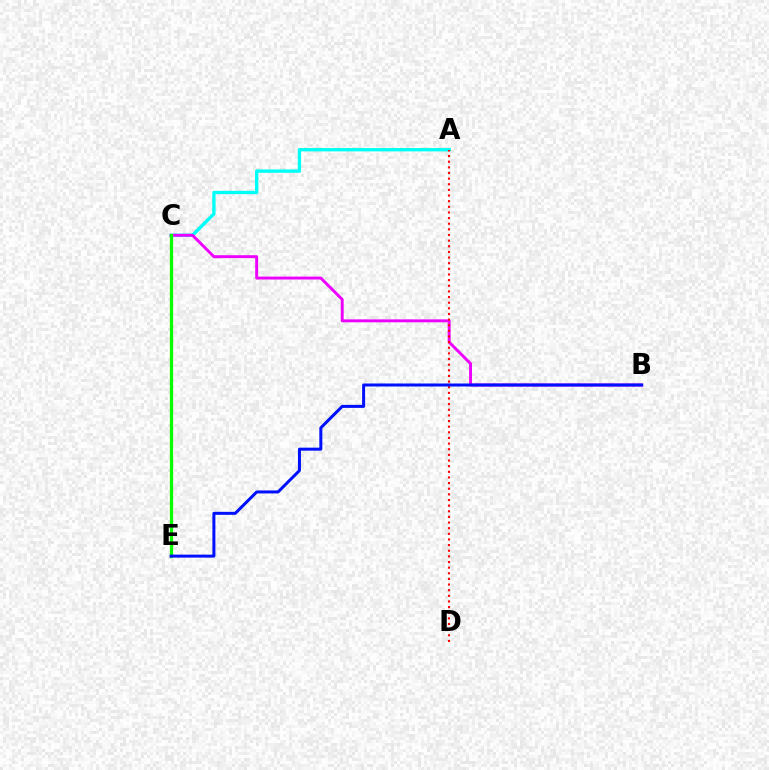{('C', 'E'): [{'color': '#fcf500', 'line_style': 'dashed', 'thickness': 2.27}, {'color': '#08ff00', 'line_style': 'solid', 'thickness': 2.32}], ('A', 'C'): [{'color': '#00fff6', 'line_style': 'solid', 'thickness': 2.4}], ('B', 'C'): [{'color': '#ee00ff', 'line_style': 'solid', 'thickness': 2.11}], ('A', 'D'): [{'color': '#ff0000', 'line_style': 'dotted', 'thickness': 1.53}], ('B', 'E'): [{'color': '#0010ff', 'line_style': 'solid', 'thickness': 2.16}]}